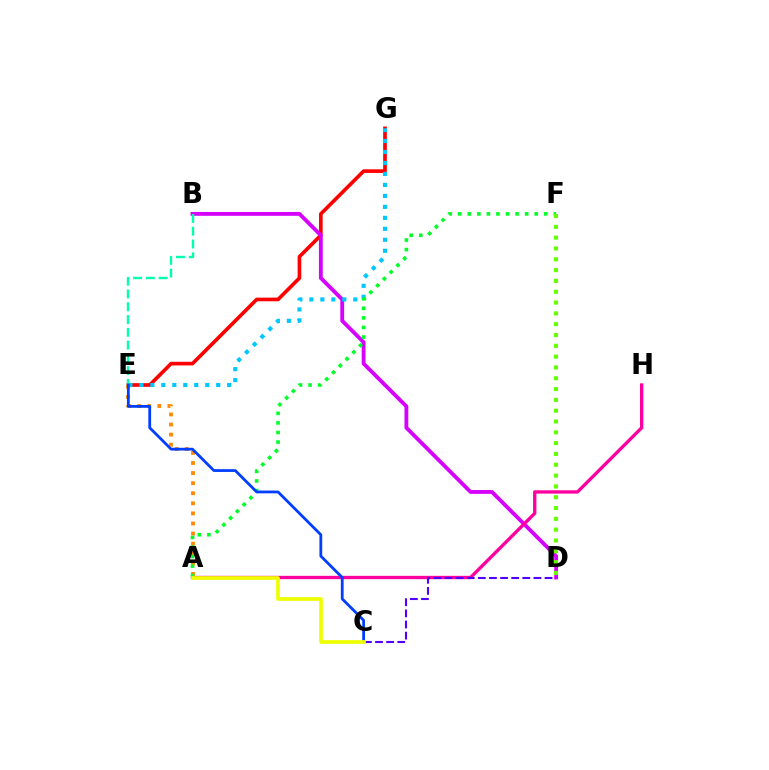{('E', 'G'): [{'color': '#ff0000', 'line_style': 'solid', 'thickness': 2.63}, {'color': '#00c7ff', 'line_style': 'dotted', 'thickness': 2.98}], ('B', 'D'): [{'color': '#d600ff', 'line_style': 'solid', 'thickness': 2.76}], ('A', 'H'): [{'color': '#ff00a0', 'line_style': 'solid', 'thickness': 2.4}], ('A', 'E'): [{'color': '#ff8800', 'line_style': 'dotted', 'thickness': 2.74}], ('C', 'D'): [{'color': '#4f00ff', 'line_style': 'dashed', 'thickness': 1.51}], ('A', 'F'): [{'color': '#00ff27', 'line_style': 'dotted', 'thickness': 2.6}], ('B', 'E'): [{'color': '#00ffaf', 'line_style': 'dashed', 'thickness': 1.74}], ('C', 'E'): [{'color': '#003fff', 'line_style': 'solid', 'thickness': 2.01}], ('D', 'F'): [{'color': '#66ff00', 'line_style': 'dotted', 'thickness': 2.94}], ('A', 'C'): [{'color': '#eeff00', 'line_style': 'solid', 'thickness': 2.67}]}